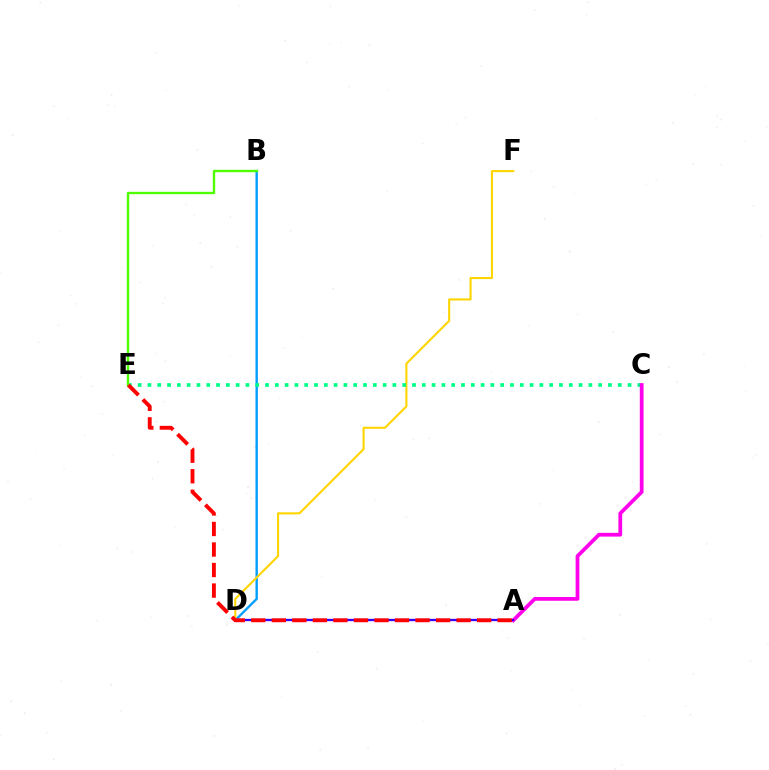{('B', 'D'): [{'color': '#009eff', 'line_style': 'solid', 'thickness': 1.71}], ('D', 'F'): [{'color': '#ffd500', 'line_style': 'solid', 'thickness': 1.5}], ('C', 'E'): [{'color': '#00ff86', 'line_style': 'dotted', 'thickness': 2.66}], ('B', 'E'): [{'color': '#4fff00', 'line_style': 'solid', 'thickness': 1.72}], ('A', 'C'): [{'color': '#ff00ed', 'line_style': 'solid', 'thickness': 2.7}], ('A', 'D'): [{'color': '#3700ff', 'line_style': 'solid', 'thickness': 1.65}], ('A', 'E'): [{'color': '#ff0000', 'line_style': 'dashed', 'thickness': 2.79}]}